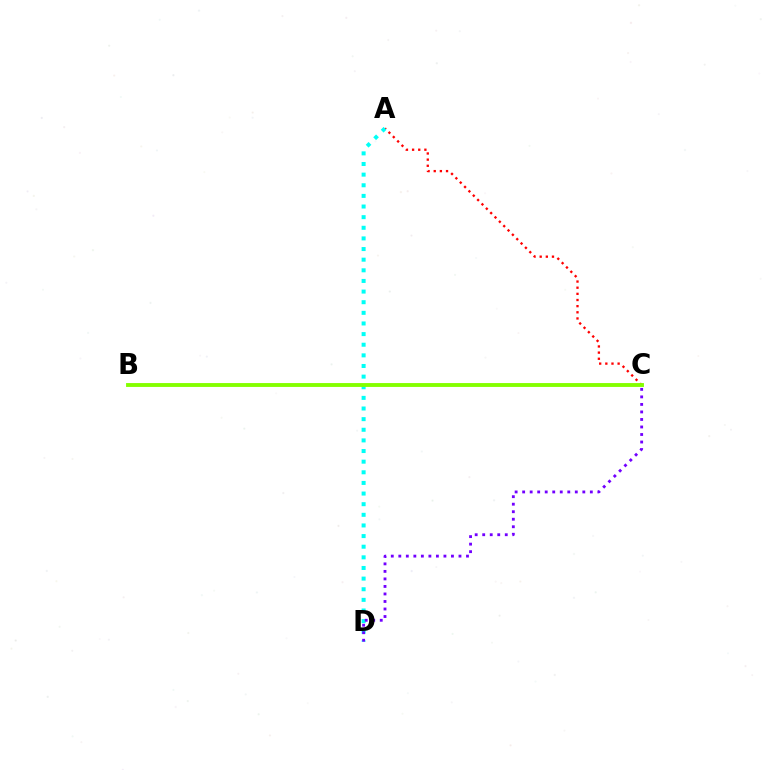{('A', 'C'): [{'color': '#ff0000', 'line_style': 'dotted', 'thickness': 1.67}], ('A', 'D'): [{'color': '#00fff6', 'line_style': 'dotted', 'thickness': 2.89}], ('C', 'D'): [{'color': '#7200ff', 'line_style': 'dotted', 'thickness': 2.04}], ('B', 'C'): [{'color': '#84ff00', 'line_style': 'solid', 'thickness': 2.78}]}